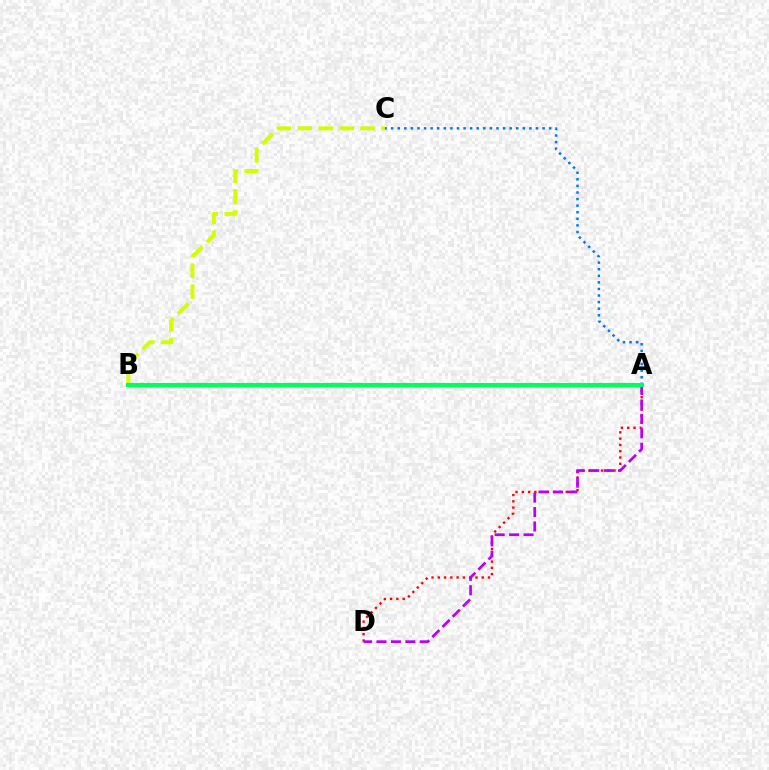{('B', 'C'): [{'color': '#d1ff00', 'line_style': 'dashed', 'thickness': 2.84}], ('A', 'D'): [{'color': '#ff0000', 'line_style': 'dotted', 'thickness': 1.71}, {'color': '#b900ff', 'line_style': 'dashed', 'thickness': 1.96}], ('A', 'C'): [{'color': '#0074ff', 'line_style': 'dotted', 'thickness': 1.79}], ('A', 'B'): [{'color': '#00ff5c', 'line_style': 'solid', 'thickness': 2.96}]}